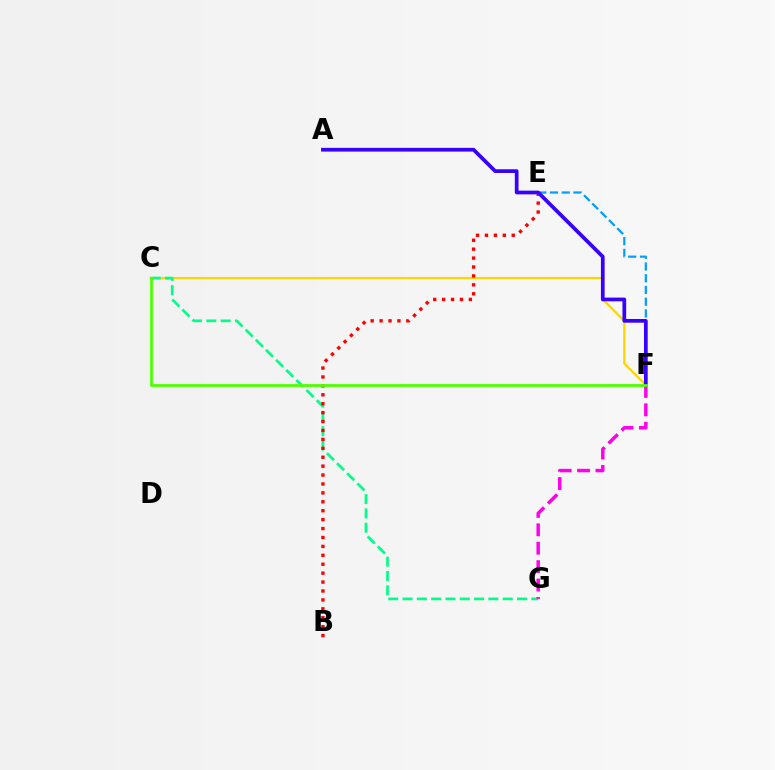{('C', 'F'): [{'color': '#ffd500', 'line_style': 'solid', 'thickness': 1.62}, {'color': '#4fff00', 'line_style': 'solid', 'thickness': 2.0}], ('C', 'G'): [{'color': '#00ff86', 'line_style': 'dashed', 'thickness': 1.94}], ('E', 'F'): [{'color': '#009eff', 'line_style': 'dashed', 'thickness': 1.59}], ('B', 'E'): [{'color': '#ff0000', 'line_style': 'dotted', 'thickness': 2.42}], ('A', 'F'): [{'color': '#3700ff', 'line_style': 'solid', 'thickness': 2.67}], ('F', 'G'): [{'color': '#ff00ed', 'line_style': 'dashed', 'thickness': 2.5}]}